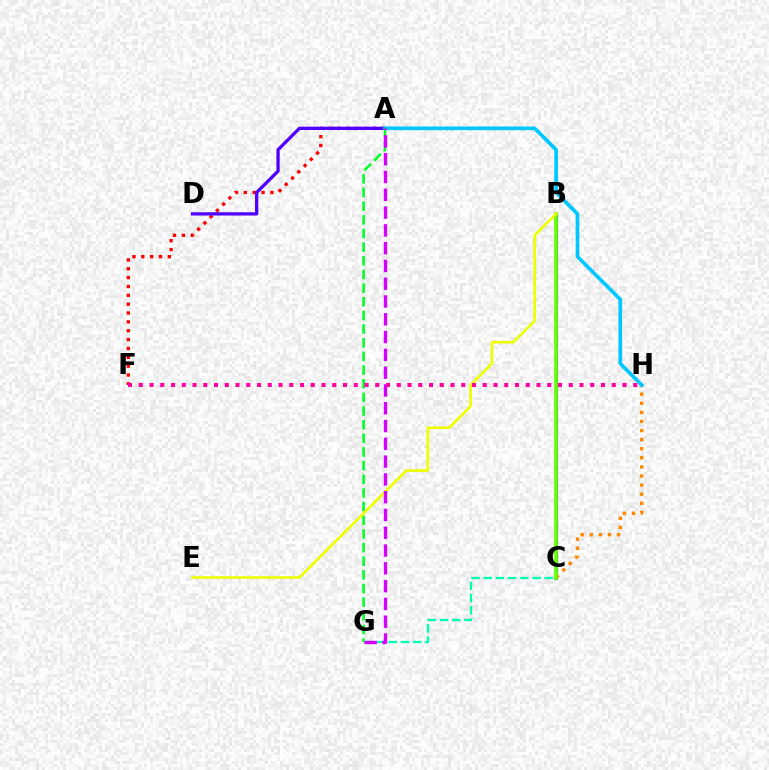{('B', 'C'): [{'color': '#003fff', 'line_style': 'solid', 'thickness': 2.21}, {'color': '#66ff00', 'line_style': 'solid', 'thickness': 2.66}], ('A', 'F'): [{'color': '#ff0000', 'line_style': 'dotted', 'thickness': 2.41}], ('C', 'H'): [{'color': '#ff8800', 'line_style': 'dotted', 'thickness': 2.47}], ('A', 'D'): [{'color': '#4f00ff', 'line_style': 'solid', 'thickness': 2.37}], ('C', 'G'): [{'color': '#00ffaf', 'line_style': 'dashed', 'thickness': 1.66}], ('A', 'H'): [{'color': '#00c7ff', 'line_style': 'solid', 'thickness': 2.65}], ('A', 'G'): [{'color': '#00ff27', 'line_style': 'dashed', 'thickness': 1.86}, {'color': '#d600ff', 'line_style': 'dashed', 'thickness': 2.42}], ('B', 'E'): [{'color': '#eeff00', 'line_style': 'solid', 'thickness': 1.92}], ('F', 'H'): [{'color': '#ff00a0', 'line_style': 'dotted', 'thickness': 2.92}]}